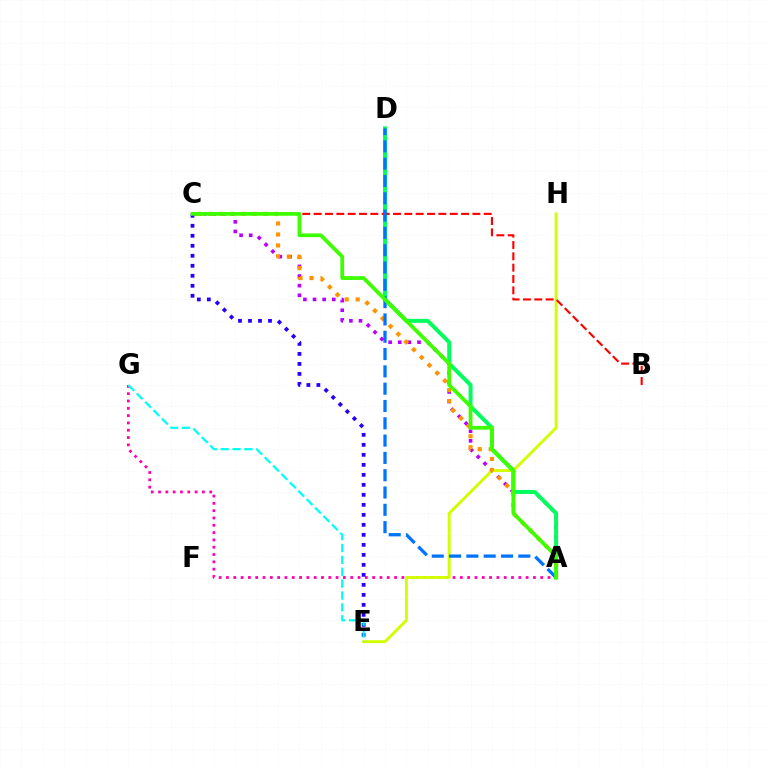{('A', 'C'): [{'color': '#b900ff', 'line_style': 'dotted', 'thickness': 2.61}, {'color': '#ff9400', 'line_style': 'dotted', 'thickness': 2.99}, {'color': '#3dff00', 'line_style': 'solid', 'thickness': 2.71}], ('A', 'G'): [{'color': '#ff00ac', 'line_style': 'dotted', 'thickness': 1.99}], ('E', 'H'): [{'color': '#d1ff00', 'line_style': 'solid', 'thickness': 2.09}], ('A', 'D'): [{'color': '#00ff5c', 'line_style': 'solid', 'thickness': 2.85}, {'color': '#0074ff', 'line_style': 'dashed', 'thickness': 2.35}], ('B', 'C'): [{'color': '#ff0000', 'line_style': 'dashed', 'thickness': 1.54}], ('C', 'E'): [{'color': '#2500ff', 'line_style': 'dotted', 'thickness': 2.72}], ('E', 'G'): [{'color': '#00fff6', 'line_style': 'dashed', 'thickness': 1.61}]}